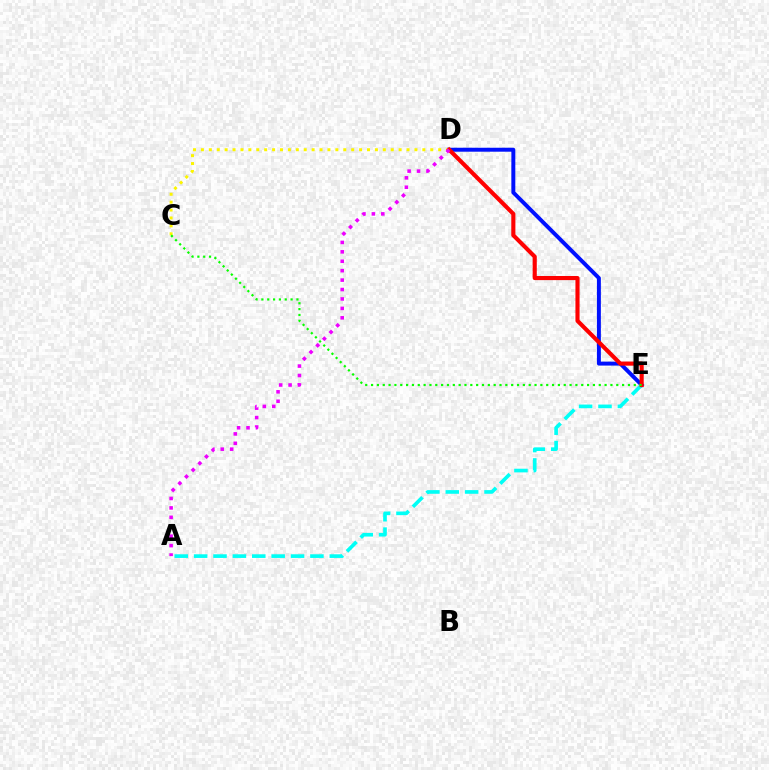{('D', 'E'): [{'color': '#0010ff', 'line_style': 'solid', 'thickness': 2.84}, {'color': '#ff0000', 'line_style': 'solid', 'thickness': 2.96}], ('C', 'D'): [{'color': '#fcf500', 'line_style': 'dotted', 'thickness': 2.15}], ('A', 'E'): [{'color': '#00fff6', 'line_style': 'dashed', 'thickness': 2.63}], ('C', 'E'): [{'color': '#08ff00', 'line_style': 'dotted', 'thickness': 1.59}], ('A', 'D'): [{'color': '#ee00ff', 'line_style': 'dotted', 'thickness': 2.56}]}